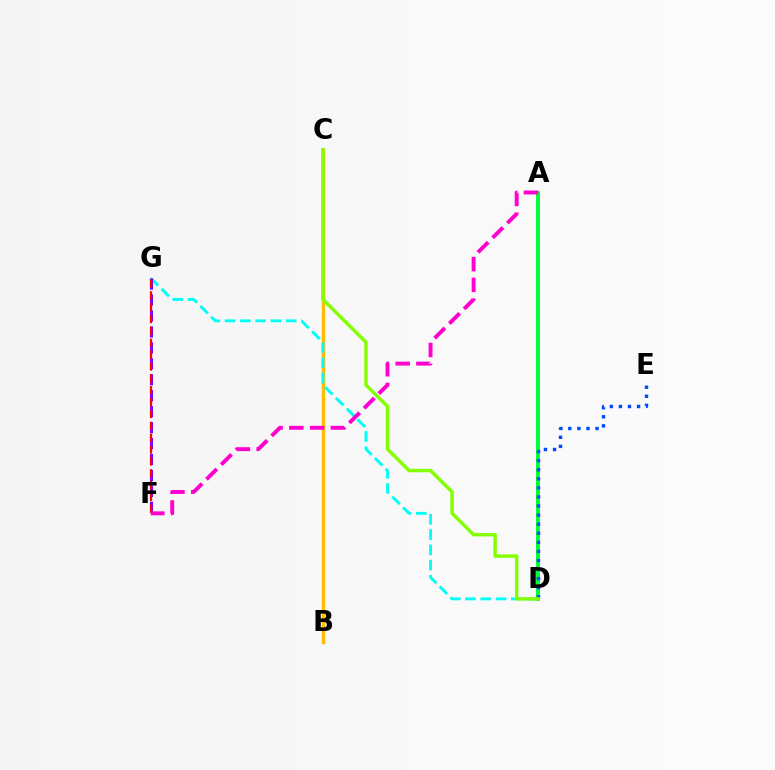{('A', 'D'): [{'color': '#00ff39', 'line_style': 'solid', 'thickness': 2.85}], ('D', 'E'): [{'color': '#004bff', 'line_style': 'dotted', 'thickness': 2.47}], ('B', 'C'): [{'color': '#ffbd00', 'line_style': 'solid', 'thickness': 2.5}], ('D', 'G'): [{'color': '#00fff6', 'line_style': 'dashed', 'thickness': 2.08}], ('C', 'D'): [{'color': '#84ff00', 'line_style': 'solid', 'thickness': 2.47}], ('F', 'G'): [{'color': '#7200ff', 'line_style': 'dashed', 'thickness': 2.17}, {'color': '#ff0000', 'line_style': 'dashed', 'thickness': 1.61}], ('A', 'F'): [{'color': '#ff00cf', 'line_style': 'dashed', 'thickness': 2.82}]}